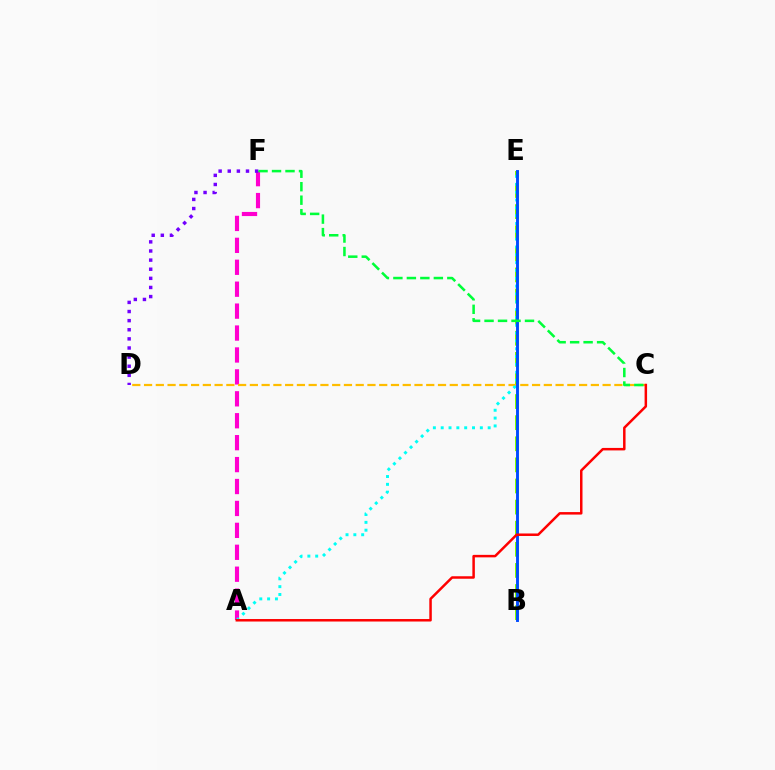{('A', 'F'): [{'color': '#ff00cf', 'line_style': 'dashed', 'thickness': 2.98}], ('B', 'E'): [{'color': '#84ff00', 'line_style': 'dashed', 'thickness': 2.87}, {'color': '#004bff', 'line_style': 'solid', 'thickness': 2.09}], ('C', 'D'): [{'color': '#ffbd00', 'line_style': 'dashed', 'thickness': 1.6}], ('D', 'F'): [{'color': '#7200ff', 'line_style': 'dotted', 'thickness': 2.48}], ('A', 'E'): [{'color': '#00fff6', 'line_style': 'dotted', 'thickness': 2.13}], ('A', 'C'): [{'color': '#ff0000', 'line_style': 'solid', 'thickness': 1.79}], ('C', 'F'): [{'color': '#00ff39', 'line_style': 'dashed', 'thickness': 1.83}]}